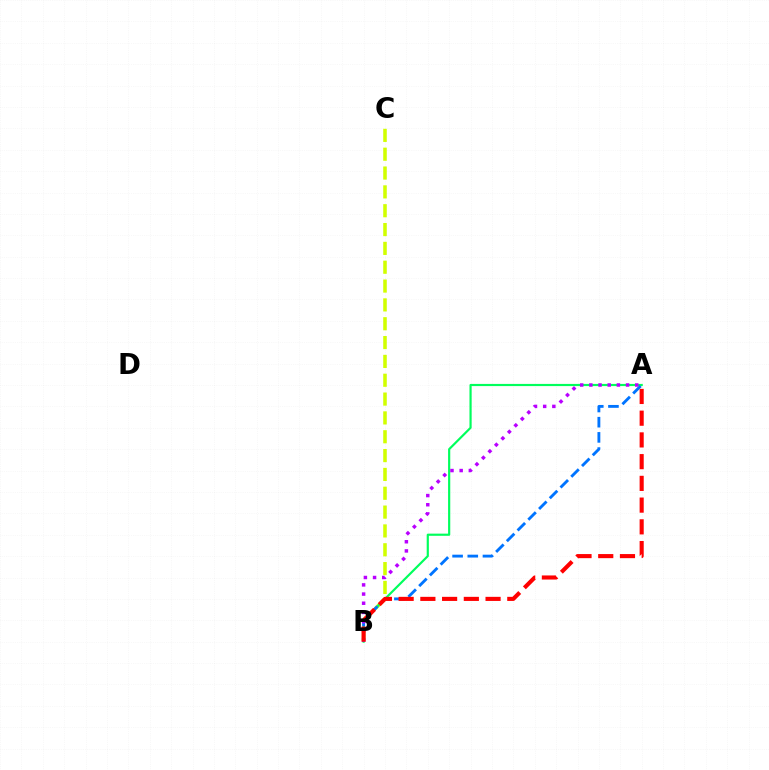{('B', 'C'): [{'color': '#d1ff00', 'line_style': 'dashed', 'thickness': 2.56}], ('A', 'B'): [{'color': '#00ff5c', 'line_style': 'solid', 'thickness': 1.57}, {'color': '#0074ff', 'line_style': 'dashed', 'thickness': 2.06}, {'color': '#b900ff', 'line_style': 'dotted', 'thickness': 2.49}, {'color': '#ff0000', 'line_style': 'dashed', 'thickness': 2.95}]}